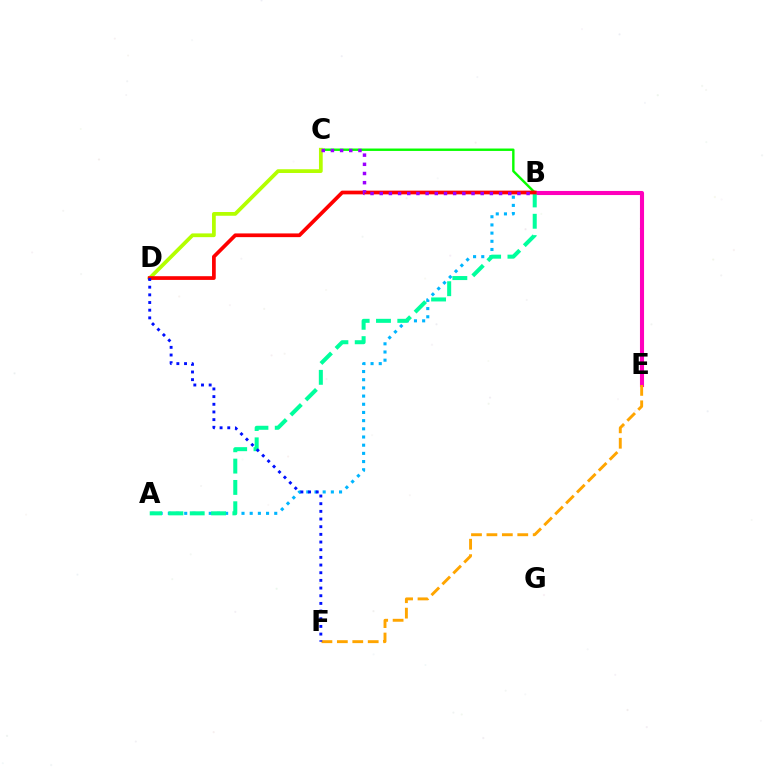{('B', 'C'): [{'color': '#08ff00', 'line_style': 'solid', 'thickness': 1.74}, {'color': '#9b00ff', 'line_style': 'dotted', 'thickness': 2.49}], ('B', 'E'): [{'color': '#ff00bd', 'line_style': 'solid', 'thickness': 2.94}], ('A', 'B'): [{'color': '#00b5ff', 'line_style': 'dotted', 'thickness': 2.22}, {'color': '#00ff9d', 'line_style': 'dashed', 'thickness': 2.9}], ('C', 'D'): [{'color': '#b3ff00', 'line_style': 'solid', 'thickness': 2.7}], ('B', 'D'): [{'color': '#ff0000', 'line_style': 'solid', 'thickness': 2.68}], ('E', 'F'): [{'color': '#ffa500', 'line_style': 'dashed', 'thickness': 2.1}], ('D', 'F'): [{'color': '#0010ff', 'line_style': 'dotted', 'thickness': 2.08}]}